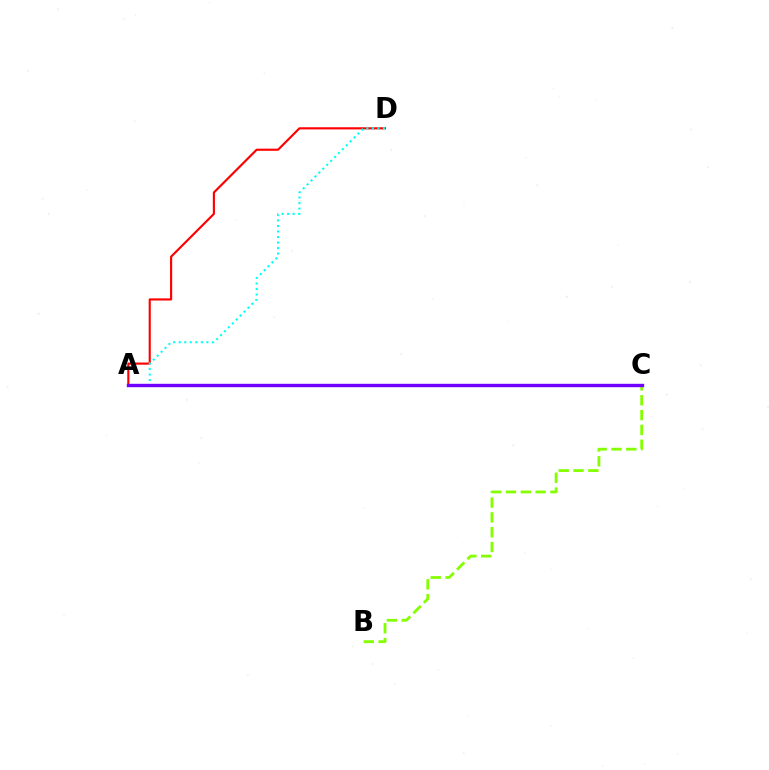{('B', 'C'): [{'color': '#84ff00', 'line_style': 'dashed', 'thickness': 2.01}], ('A', 'D'): [{'color': '#ff0000', 'line_style': 'solid', 'thickness': 1.54}, {'color': '#00fff6', 'line_style': 'dotted', 'thickness': 1.5}], ('A', 'C'): [{'color': '#7200ff', 'line_style': 'solid', 'thickness': 2.44}]}